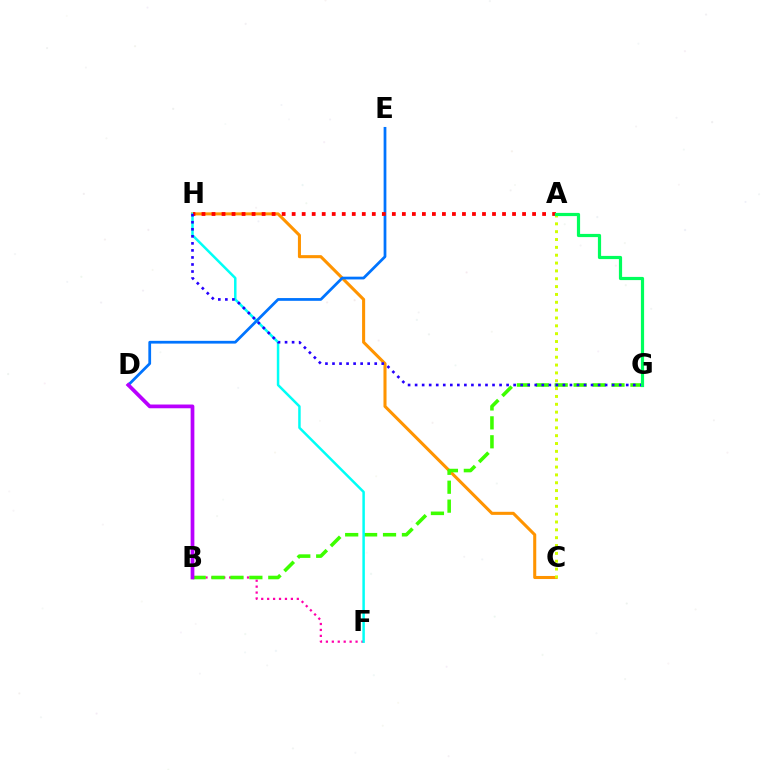{('C', 'H'): [{'color': '#ff9400', 'line_style': 'solid', 'thickness': 2.21}], ('B', 'F'): [{'color': '#ff00ac', 'line_style': 'dotted', 'thickness': 1.61}], ('A', 'C'): [{'color': '#d1ff00', 'line_style': 'dotted', 'thickness': 2.13}], ('B', 'G'): [{'color': '#3dff00', 'line_style': 'dashed', 'thickness': 2.57}], ('F', 'H'): [{'color': '#00fff6', 'line_style': 'solid', 'thickness': 1.8}], ('D', 'E'): [{'color': '#0074ff', 'line_style': 'solid', 'thickness': 1.98}], ('B', 'D'): [{'color': '#b900ff', 'line_style': 'solid', 'thickness': 2.69}], ('A', 'H'): [{'color': '#ff0000', 'line_style': 'dotted', 'thickness': 2.72}], ('G', 'H'): [{'color': '#2500ff', 'line_style': 'dotted', 'thickness': 1.91}], ('A', 'G'): [{'color': '#00ff5c', 'line_style': 'solid', 'thickness': 2.3}]}